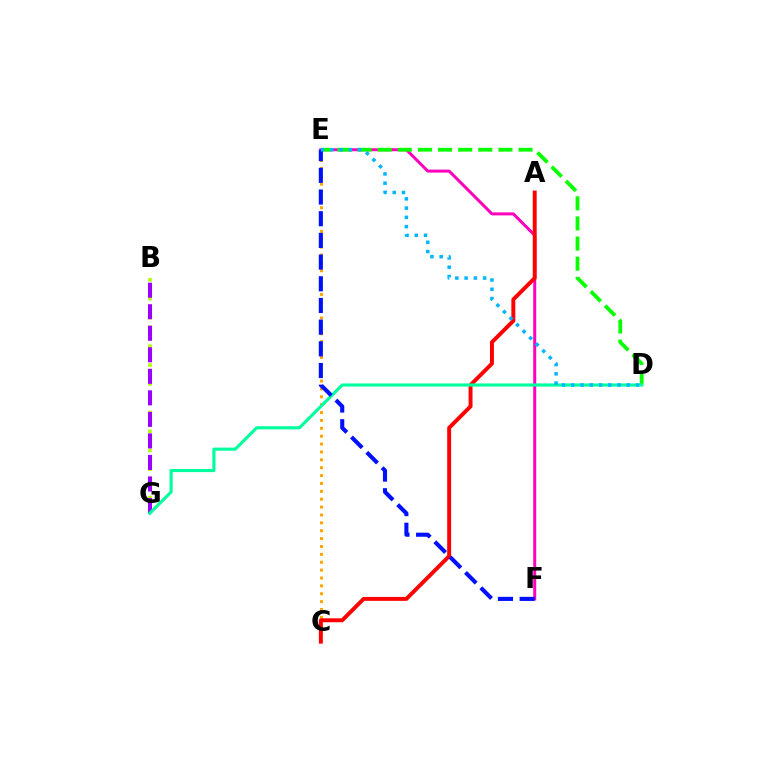{('E', 'F'): [{'color': '#ff00bd', 'line_style': 'solid', 'thickness': 2.16}, {'color': '#0010ff', 'line_style': 'dashed', 'thickness': 2.95}], ('C', 'E'): [{'color': '#ffa500', 'line_style': 'dotted', 'thickness': 2.14}], ('D', 'E'): [{'color': '#08ff00', 'line_style': 'dashed', 'thickness': 2.73}, {'color': '#00b5ff', 'line_style': 'dotted', 'thickness': 2.52}], ('B', 'G'): [{'color': '#b3ff00', 'line_style': 'dotted', 'thickness': 2.57}, {'color': '#9b00ff', 'line_style': 'dashed', 'thickness': 2.92}], ('A', 'C'): [{'color': '#ff0000', 'line_style': 'solid', 'thickness': 2.83}], ('D', 'G'): [{'color': '#00ff9d', 'line_style': 'solid', 'thickness': 2.24}]}